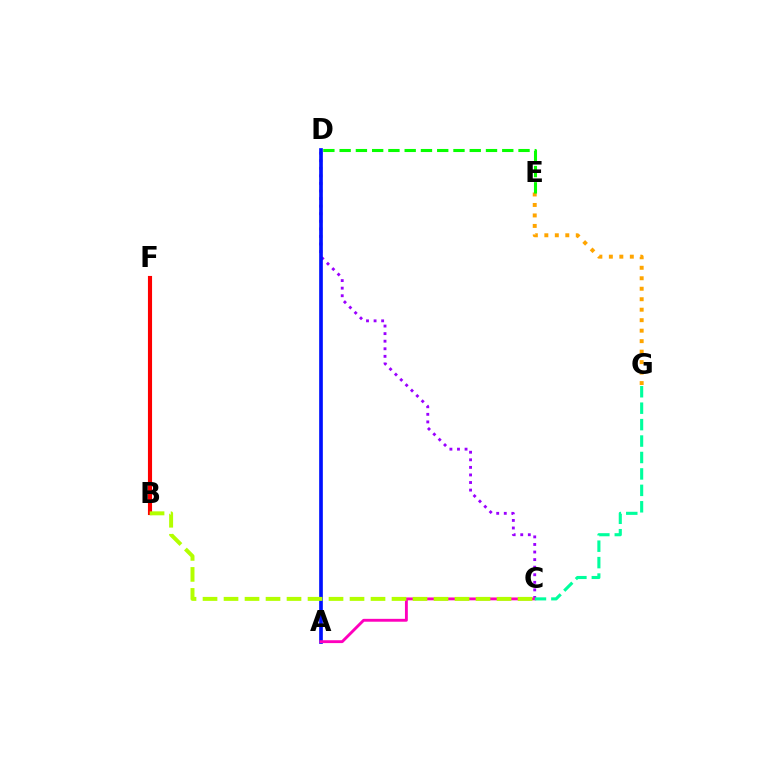{('B', 'F'): [{'color': '#00b5ff', 'line_style': 'dashed', 'thickness': 2.84}, {'color': '#ff0000', 'line_style': 'solid', 'thickness': 2.97}], ('C', 'D'): [{'color': '#9b00ff', 'line_style': 'dotted', 'thickness': 2.06}], ('A', 'D'): [{'color': '#0010ff', 'line_style': 'solid', 'thickness': 2.64}], ('E', 'G'): [{'color': '#ffa500', 'line_style': 'dotted', 'thickness': 2.85}], ('A', 'C'): [{'color': '#ff00bd', 'line_style': 'solid', 'thickness': 2.07}], ('D', 'E'): [{'color': '#08ff00', 'line_style': 'dashed', 'thickness': 2.21}], ('B', 'C'): [{'color': '#b3ff00', 'line_style': 'dashed', 'thickness': 2.85}], ('C', 'G'): [{'color': '#00ff9d', 'line_style': 'dashed', 'thickness': 2.23}]}